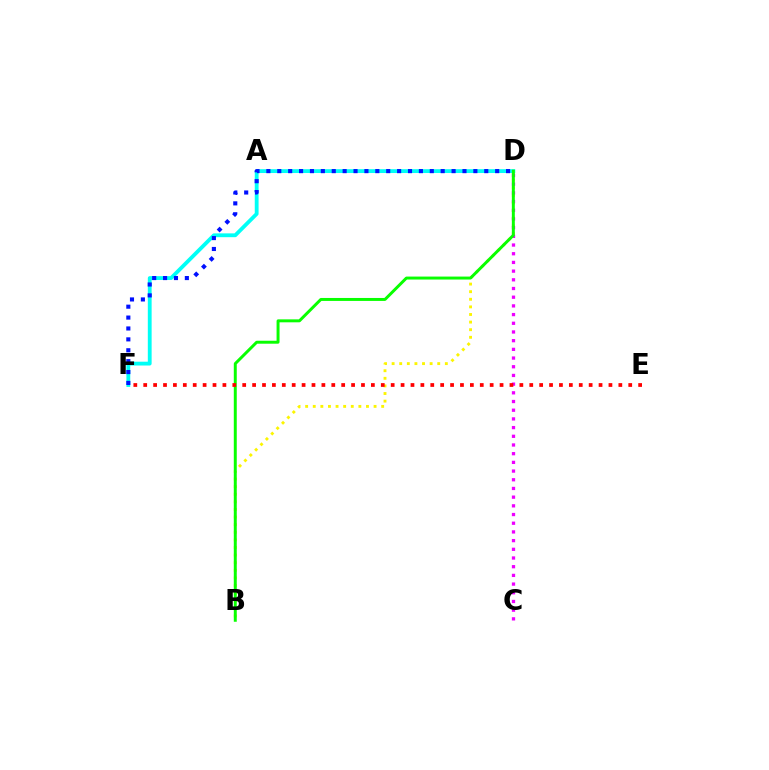{('B', 'D'): [{'color': '#fcf500', 'line_style': 'dotted', 'thickness': 2.07}, {'color': '#08ff00', 'line_style': 'solid', 'thickness': 2.13}], ('C', 'D'): [{'color': '#ee00ff', 'line_style': 'dotted', 'thickness': 2.36}], ('D', 'F'): [{'color': '#00fff6', 'line_style': 'solid', 'thickness': 2.75}, {'color': '#0010ff', 'line_style': 'dotted', 'thickness': 2.96}], ('E', 'F'): [{'color': '#ff0000', 'line_style': 'dotted', 'thickness': 2.69}]}